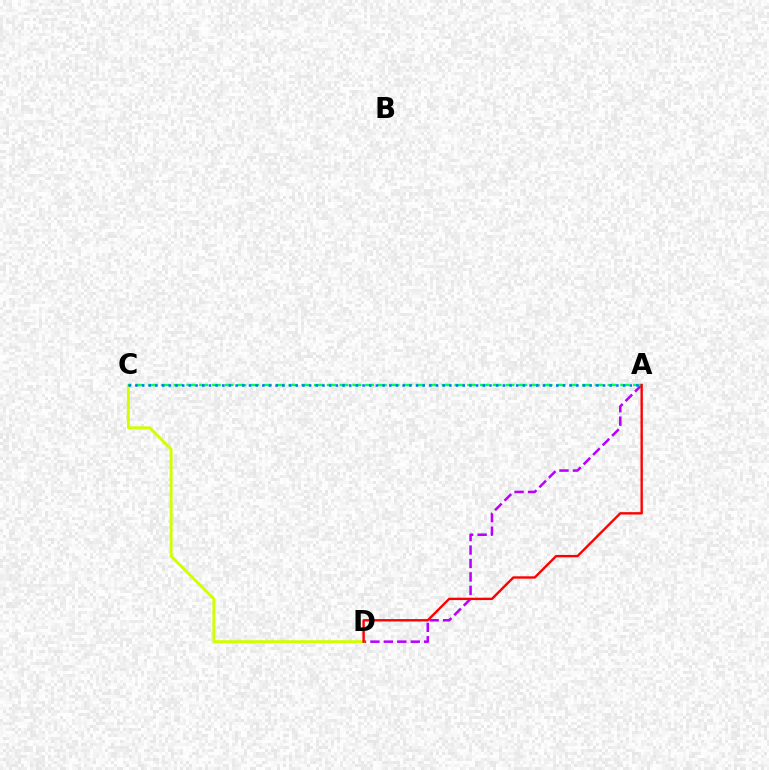{('A', 'D'): [{'color': '#b900ff', 'line_style': 'dashed', 'thickness': 1.83}, {'color': '#ff0000', 'line_style': 'solid', 'thickness': 1.71}], ('C', 'D'): [{'color': '#d1ff00', 'line_style': 'solid', 'thickness': 2.09}], ('A', 'C'): [{'color': '#00ff5c', 'line_style': 'dashed', 'thickness': 1.73}, {'color': '#0074ff', 'line_style': 'dotted', 'thickness': 1.81}]}